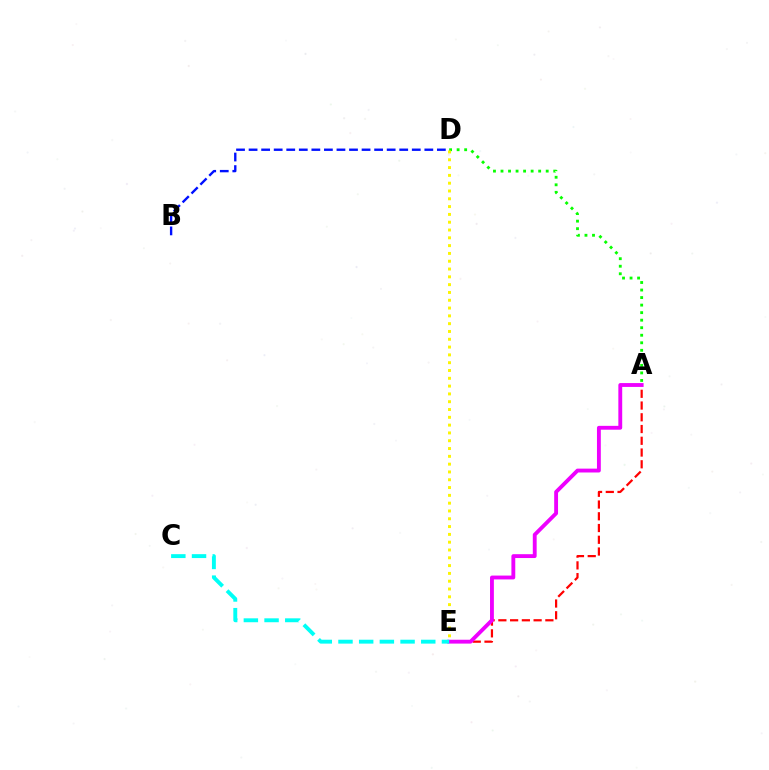{('A', 'D'): [{'color': '#08ff00', 'line_style': 'dotted', 'thickness': 2.05}], ('D', 'E'): [{'color': '#fcf500', 'line_style': 'dotted', 'thickness': 2.12}], ('A', 'E'): [{'color': '#ff0000', 'line_style': 'dashed', 'thickness': 1.6}, {'color': '#ee00ff', 'line_style': 'solid', 'thickness': 2.77}], ('B', 'D'): [{'color': '#0010ff', 'line_style': 'dashed', 'thickness': 1.71}], ('C', 'E'): [{'color': '#00fff6', 'line_style': 'dashed', 'thickness': 2.81}]}